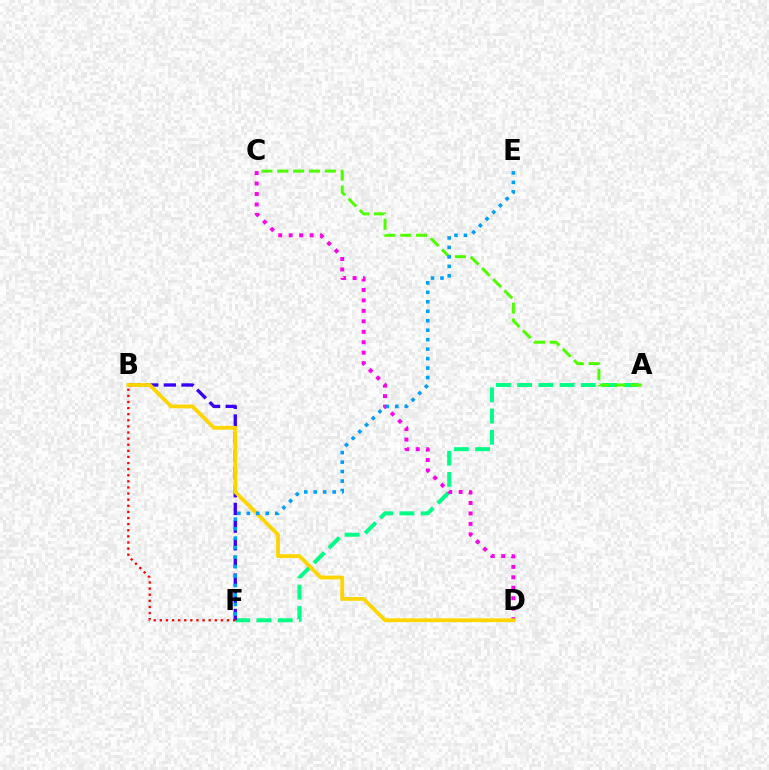{('A', 'F'): [{'color': '#00ff86', 'line_style': 'dashed', 'thickness': 2.88}], ('B', 'F'): [{'color': '#3700ff', 'line_style': 'dashed', 'thickness': 2.4}, {'color': '#ff0000', 'line_style': 'dotted', 'thickness': 1.66}], ('A', 'C'): [{'color': '#4fff00', 'line_style': 'dashed', 'thickness': 2.16}], ('C', 'D'): [{'color': '#ff00ed', 'line_style': 'dotted', 'thickness': 2.84}], ('B', 'D'): [{'color': '#ffd500', 'line_style': 'solid', 'thickness': 2.75}], ('E', 'F'): [{'color': '#009eff', 'line_style': 'dotted', 'thickness': 2.57}]}